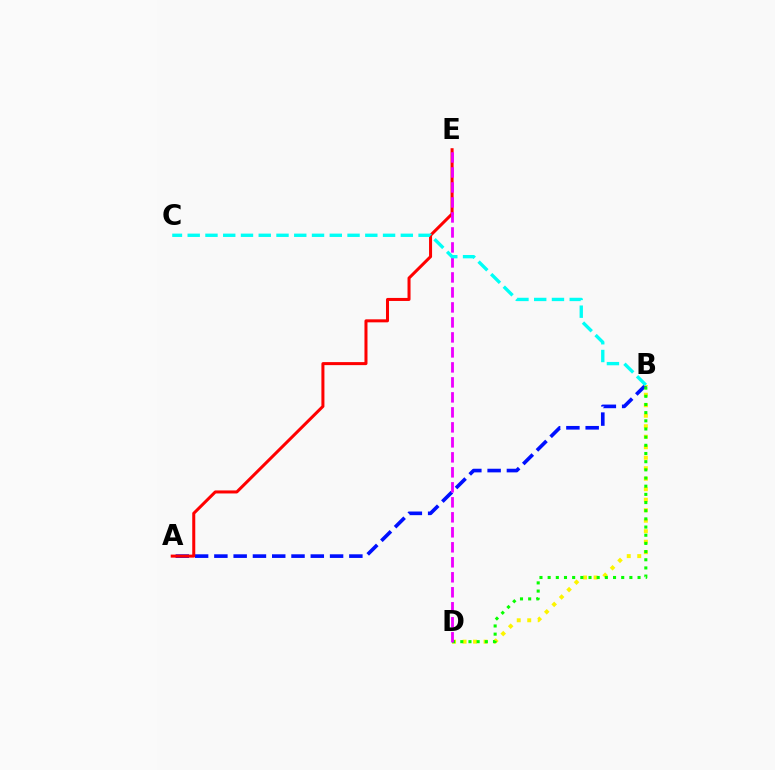{('A', 'B'): [{'color': '#0010ff', 'line_style': 'dashed', 'thickness': 2.62}], ('A', 'E'): [{'color': '#ff0000', 'line_style': 'solid', 'thickness': 2.18}], ('B', 'D'): [{'color': '#fcf500', 'line_style': 'dotted', 'thickness': 2.85}, {'color': '#08ff00', 'line_style': 'dotted', 'thickness': 2.22}], ('D', 'E'): [{'color': '#ee00ff', 'line_style': 'dashed', 'thickness': 2.04}], ('B', 'C'): [{'color': '#00fff6', 'line_style': 'dashed', 'thickness': 2.41}]}